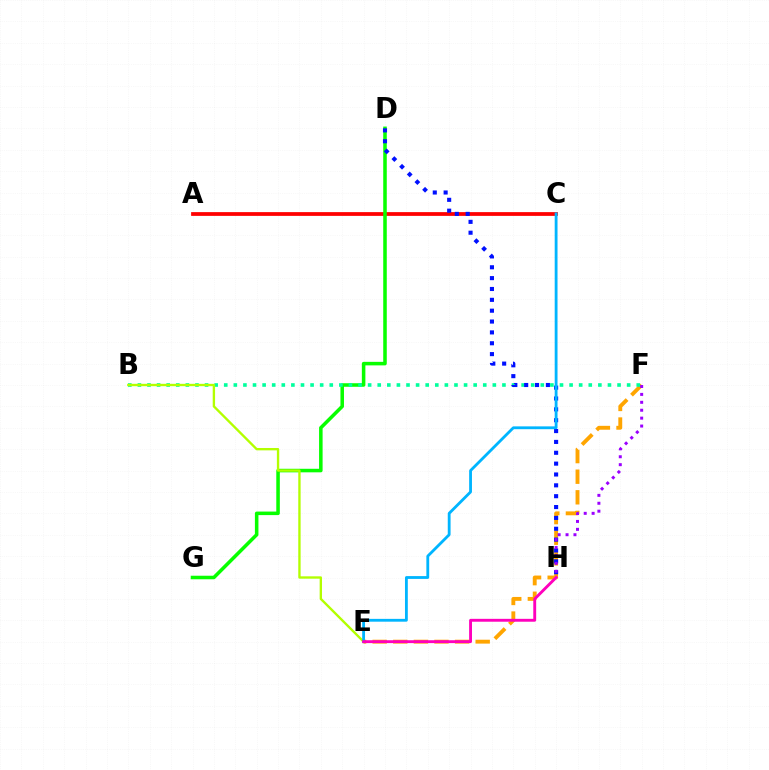{('A', 'C'): [{'color': '#ff0000', 'line_style': 'solid', 'thickness': 2.7}], ('E', 'F'): [{'color': '#ffa500', 'line_style': 'dashed', 'thickness': 2.8}], ('D', 'G'): [{'color': '#08ff00', 'line_style': 'solid', 'thickness': 2.55}], ('B', 'F'): [{'color': '#00ff9d', 'line_style': 'dotted', 'thickness': 2.61}], ('D', 'H'): [{'color': '#0010ff', 'line_style': 'dotted', 'thickness': 2.95}], ('F', 'H'): [{'color': '#9b00ff', 'line_style': 'dotted', 'thickness': 2.15}], ('B', 'E'): [{'color': '#b3ff00', 'line_style': 'solid', 'thickness': 1.7}], ('C', 'E'): [{'color': '#00b5ff', 'line_style': 'solid', 'thickness': 2.03}], ('E', 'H'): [{'color': '#ff00bd', 'line_style': 'solid', 'thickness': 2.08}]}